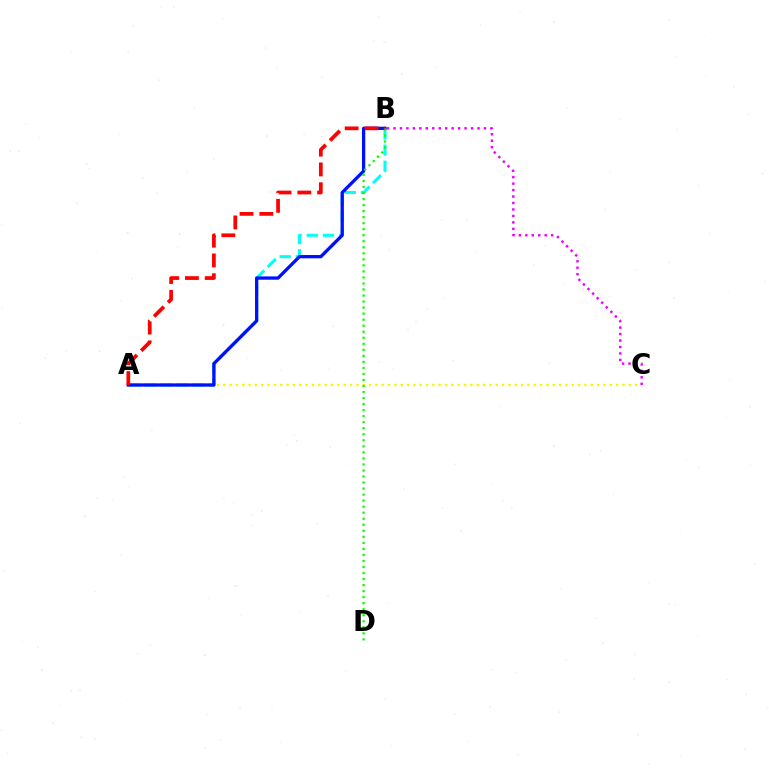{('A', 'B'): [{'color': '#00fff6', 'line_style': 'dashed', 'thickness': 2.19}, {'color': '#0010ff', 'line_style': 'solid', 'thickness': 2.37}, {'color': '#ff0000', 'line_style': 'dashed', 'thickness': 2.69}], ('A', 'C'): [{'color': '#fcf500', 'line_style': 'dotted', 'thickness': 1.72}], ('B', 'D'): [{'color': '#08ff00', 'line_style': 'dotted', 'thickness': 1.64}], ('B', 'C'): [{'color': '#ee00ff', 'line_style': 'dotted', 'thickness': 1.76}]}